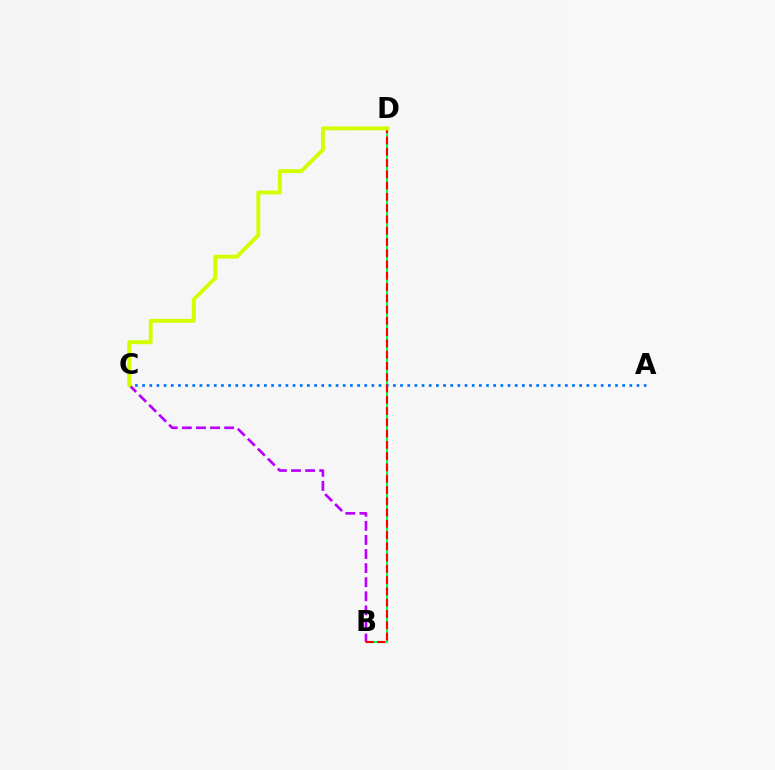{('B', 'D'): [{'color': '#00ff5c', 'line_style': 'solid', 'thickness': 1.53}, {'color': '#ff0000', 'line_style': 'dashed', 'thickness': 1.53}], ('B', 'C'): [{'color': '#b900ff', 'line_style': 'dashed', 'thickness': 1.91}], ('A', 'C'): [{'color': '#0074ff', 'line_style': 'dotted', 'thickness': 1.95}], ('C', 'D'): [{'color': '#d1ff00', 'line_style': 'solid', 'thickness': 2.82}]}